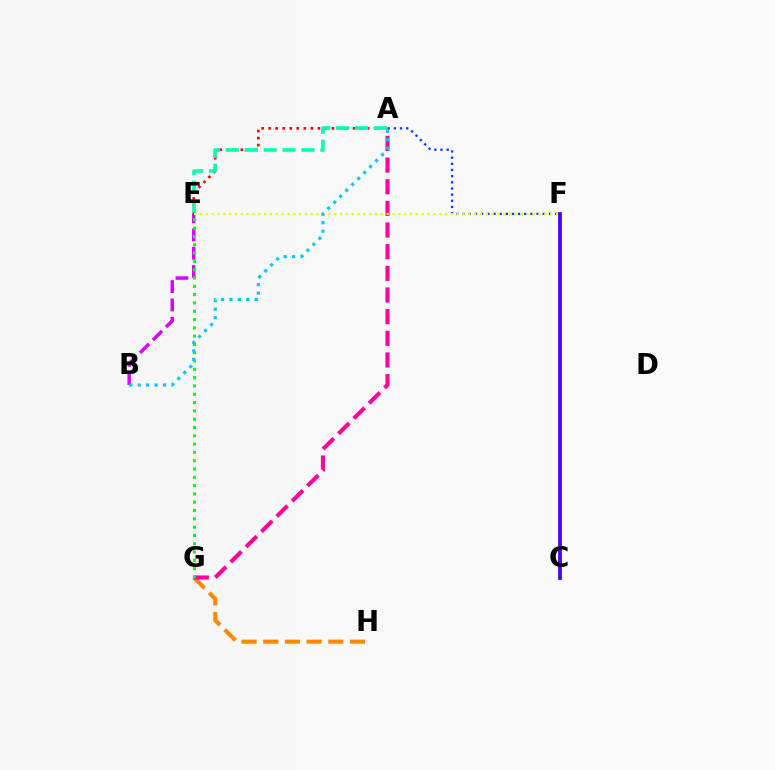{('B', 'E'): [{'color': '#d600ff', 'line_style': 'dashed', 'thickness': 2.49}], ('G', 'H'): [{'color': '#ff8800', 'line_style': 'dashed', 'thickness': 2.95}], ('A', 'F'): [{'color': '#003fff', 'line_style': 'dotted', 'thickness': 1.68}], ('A', 'E'): [{'color': '#ff0000', 'line_style': 'dotted', 'thickness': 1.91}, {'color': '#00ffaf', 'line_style': 'dashed', 'thickness': 2.57}], ('A', 'G'): [{'color': '#ff00a0', 'line_style': 'dashed', 'thickness': 2.94}], ('C', 'F'): [{'color': '#66ff00', 'line_style': 'solid', 'thickness': 2.75}, {'color': '#4f00ff', 'line_style': 'solid', 'thickness': 2.68}], ('E', 'G'): [{'color': '#00ff27', 'line_style': 'dotted', 'thickness': 2.26}], ('E', 'F'): [{'color': '#eeff00', 'line_style': 'dotted', 'thickness': 1.59}], ('A', 'B'): [{'color': '#00c7ff', 'line_style': 'dotted', 'thickness': 2.3}]}